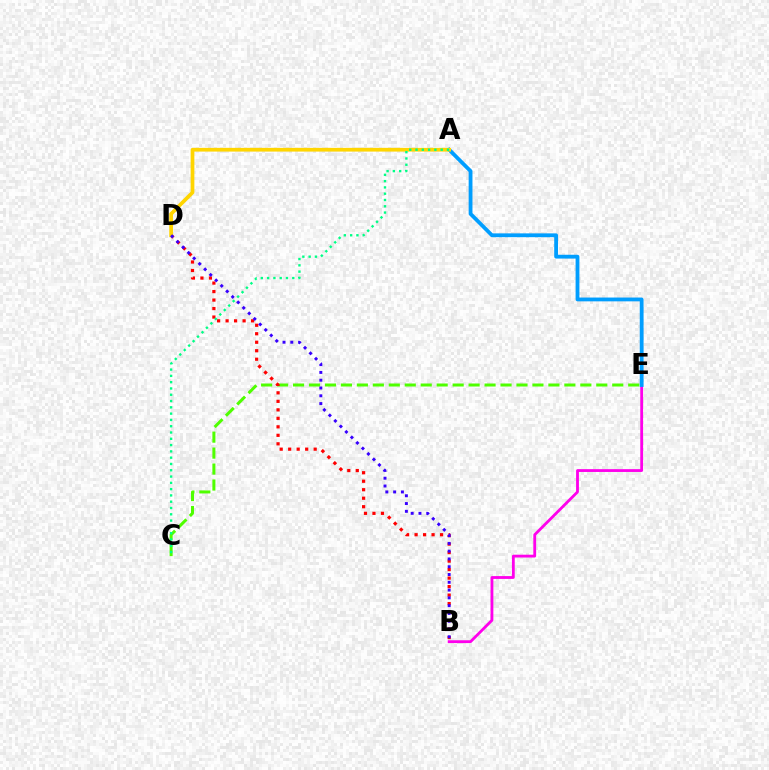{('C', 'E'): [{'color': '#4fff00', 'line_style': 'dashed', 'thickness': 2.17}], ('B', 'E'): [{'color': '#ff00ed', 'line_style': 'solid', 'thickness': 2.02}], ('A', 'E'): [{'color': '#009eff', 'line_style': 'solid', 'thickness': 2.74}], ('B', 'D'): [{'color': '#ff0000', 'line_style': 'dotted', 'thickness': 2.31}, {'color': '#3700ff', 'line_style': 'dotted', 'thickness': 2.12}], ('A', 'D'): [{'color': '#ffd500', 'line_style': 'solid', 'thickness': 2.68}], ('A', 'C'): [{'color': '#00ff86', 'line_style': 'dotted', 'thickness': 1.71}]}